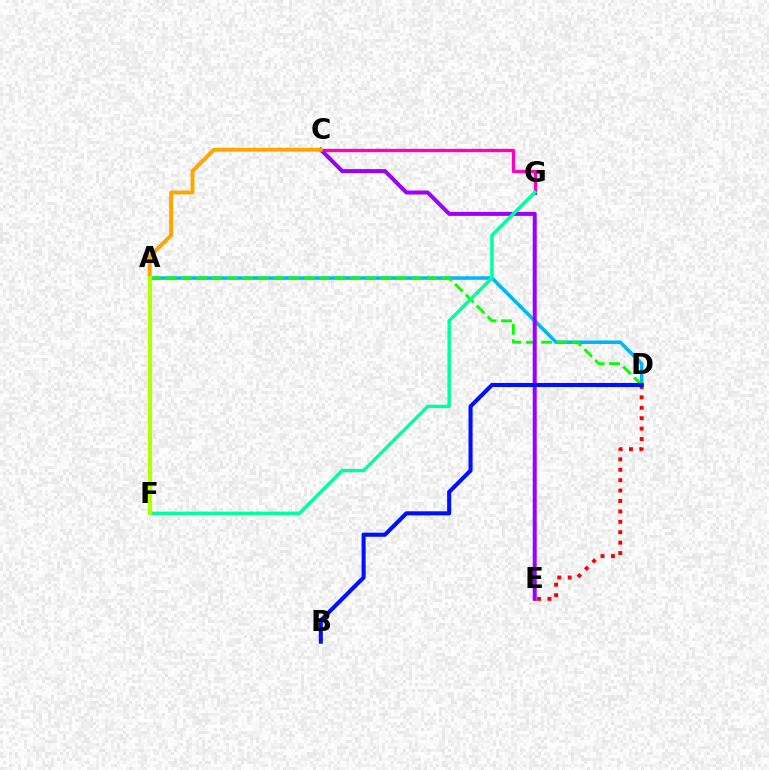{('A', 'D'): [{'color': '#00b5ff', 'line_style': 'solid', 'thickness': 2.53}, {'color': '#08ff00', 'line_style': 'dashed', 'thickness': 2.09}], ('C', 'G'): [{'color': '#ff00bd', 'line_style': 'solid', 'thickness': 2.39}], ('D', 'E'): [{'color': '#ff0000', 'line_style': 'dotted', 'thickness': 2.83}], ('C', 'E'): [{'color': '#9b00ff', 'line_style': 'solid', 'thickness': 2.87}], ('F', 'G'): [{'color': '#00ff9d', 'line_style': 'solid', 'thickness': 2.47}], ('B', 'D'): [{'color': '#0010ff', 'line_style': 'solid', 'thickness': 2.94}], ('A', 'C'): [{'color': '#ffa500', 'line_style': 'solid', 'thickness': 2.77}], ('A', 'F'): [{'color': '#b3ff00', 'line_style': 'solid', 'thickness': 2.95}]}